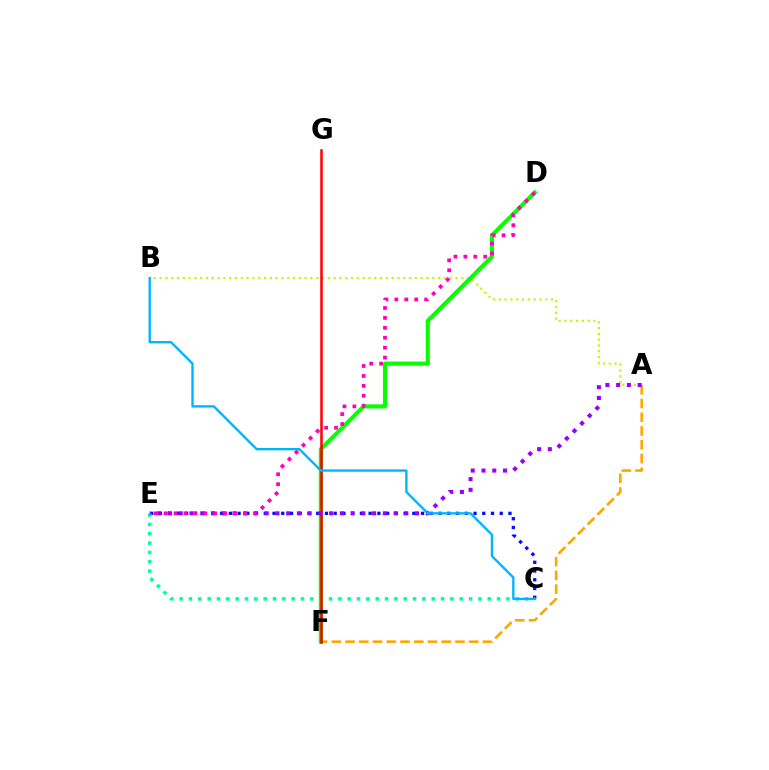{('A', 'F'): [{'color': '#ffa500', 'line_style': 'dashed', 'thickness': 1.87}], ('C', 'E'): [{'color': '#0010ff', 'line_style': 'dotted', 'thickness': 2.37}, {'color': '#00ff9d', 'line_style': 'dotted', 'thickness': 2.54}], ('A', 'B'): [{'color': '#b3ff00', 'line_style': 'dotted', 'thickness': 1.58}], ('D', 'F'): [{'color': '#08ff00', 'line_style': 'solid', 'thickness': 2.96}], ('F', 'G'): [{'color': '#ff0000', 'line_style': 'solid', 'thickness': 1.81}], ('A', 'E'): [{'color': '#9b00ff', 'line_style': 'dotted', 'thickness': 2.92}], ('D', 'E'): [{'color': '#ff00bd', 'line_style': 'dotted', 'thickness': 2.7}], ('B', 'C'): [{'color': '#00b5ff', 'line_style': 'solid', 'thickness': 1.7}]}